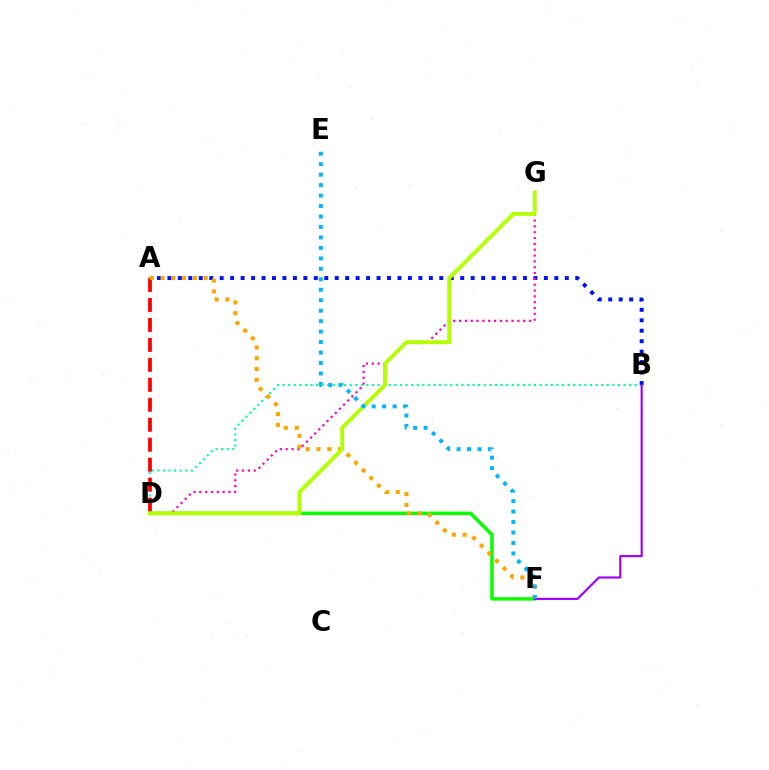{('B', 'D'): [{'color': '#00ff9d', 'line_style': 'dotted', 'thickness': 1.52}], ('D', 'F'): [{'color': '#08ff00', 'line_style': 'solid', 'thickness': 2.48}], ('A', 'D'): [{'color': '#ff0000', 'line_style': 'dashed', 'thickness': 2.71}], ('A', 'B'): [{'color': '#0010ff', 'line_style': 'dotted', 'thickness': 2.84}], ('D', 'G'): [{'color': '#ff00bd', 'line_style': 'dotted', 'thickness': 1.58}, {'color': '#b3ff00', 'line_style': 'solid', 'thickness': 2.79}], ('A', 'F'): [{'color': '#ffa500', 'line_style': 'dotted', 'thickness': 2.93}], ('B', 'F'): [{'color': '#9b00ff', 'line_style': 'solid', 'thickness': 1.54}], ('E', 'F'): [{'color': '#00b5ff', 'line_style': 'dotted', 'thickness': 2.84}]}